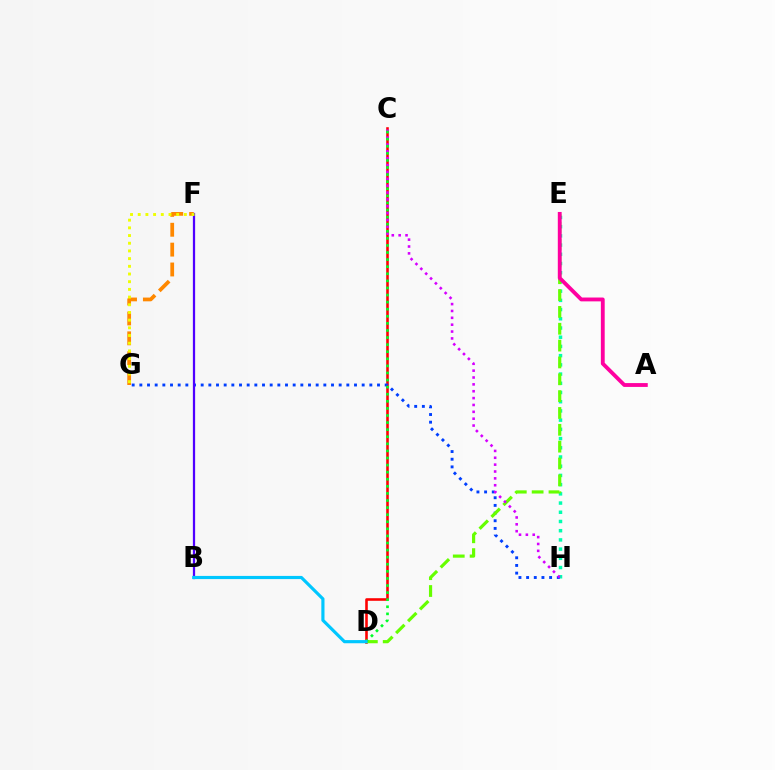{('C', 'D'): [{'color': '#ff0000', 'line_style': 'solid', 'thickness': 1.86}, {'color': '#00ff27', 'line_style': 'dotted', 'thickness': 1.93}], ('F', 'G'): [{'color': '#ff8800', 'line_style': 'dashed', 'thickness': 2.7}, {'color': '#eeff00', 'line_style': 'dotted', 'thickness': 2.09}], ('E', 'H'): [{'color': '#00ffaf', 'line_style': 'dotted', 'thickness': 2.5}], ('G', 'H'): [{'color': '#003fff', 'line_style': 'dotted', 'thickness': 2.08}], ('D', 'E'): [{'color': '#66ff00', 'line_style': 'dashed', 'thickness': 2.29}], ('C', 'H'): [{'color': '#d600ff', 'line_style': 'dotted', 'thickness': 1.86}], ('A', 'E'): [{'color': '#ff00a0', 'line_style': 'solid', 'thickness': 2.77}], ('B', 'F'): [{'color': '#4f00ff', 'line_style': 'solid', 'thickness': 1.62}], ('B', 'D'): [{'color': '#00c7ff', 'line_style': 'solid', 'thickness': 2.28}]}